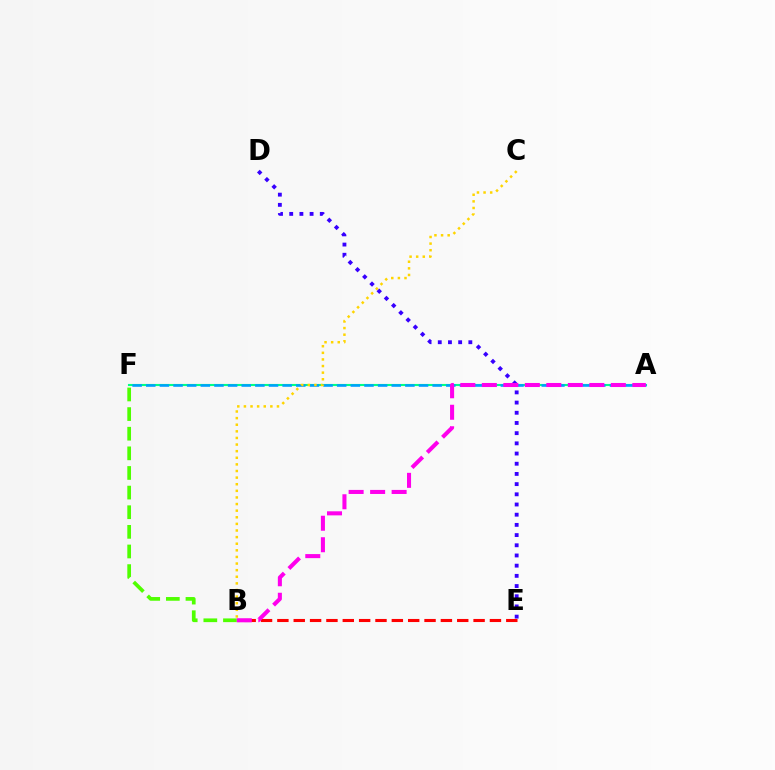{('B', 'E'): [{'color': '#ff0000', 'line_style': 'dashed', 'thickness': 2.22}], ('A', 'F'): [{'color': '#00ff86', 'line_style': 'solid', 'thickness': 1.52}, {'color': '#009eff', 'line_style': 'dashed', 'thickness': 1.85}], ('B', 'F'): [{'color': '#4fff00', 'line_style': 'dashed', 'thickness': 2.67}], ('D', 'E'): [{'color': '#3700ff', 'line_style': 'dotted', 'thickness': 2.77}], ('A', 'B'): [{'color': '#ff00ed', 'line_style': 'dashed', 'thickness': 2.92}], ('B', 'C'): [{'color': '#ffd500', 'line_style': 'dotted', 'thickness': 1.8}]}